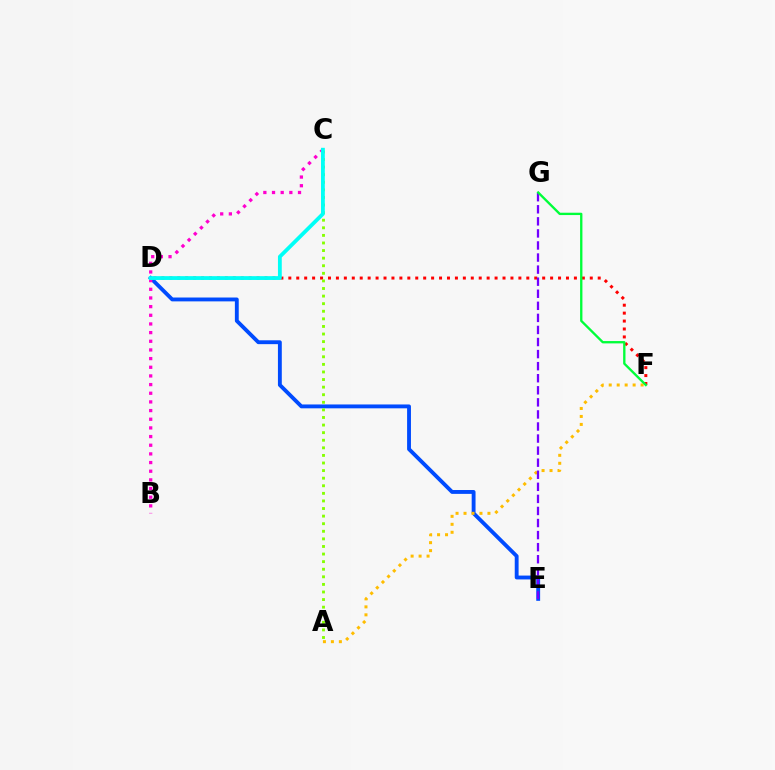{('D', 'E'): [{'color': '#004bff', 'line_style': 'solid', 'thickness': 2.78}], ('D', 'F'): [{'color': '#ff0000', 'line_style': 'dotted', 'thickness': 2.16}], ('A', 'F'): [{'color': '#ffbd00', 'line_style': 'dotted', 'thickness': 2.17}], ('E', 'G'): [{'color': '#7200ff', 'line_style': 'dashed', 'thickness': 1.64}], ('A', 'C'): [{'color': '#84ff00', 'line_style': 'dotted', 'thickness': 2.06}], ('F', 'G'): [{'color': '#00ff39', 'line_style': 'solid', 'thickness': 1.68}], ('B', 'C'): [{'color': '#ff00cf', 'line_style': 'dotted', 'thickness': 2.35}], ('C', 'D'): [{'color': '#00fff6', 'line_style': 'solid', 'thickness': 2.75}]}